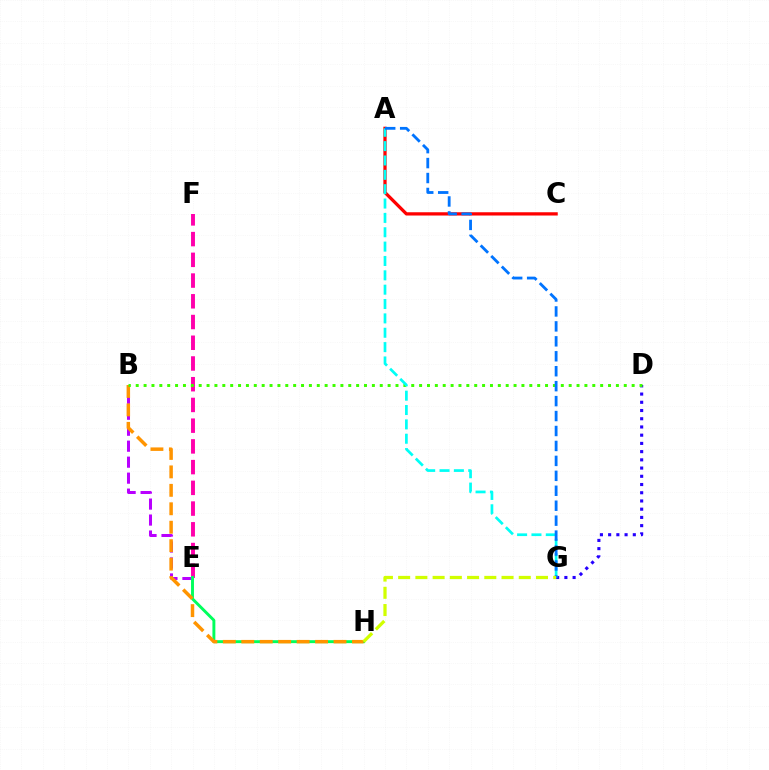{('E', 'F'): [{'color': '#ff00ac', 'line_style': 'dashed', 'thickness': 2.82}], ('B', 'E'): [{'color': '#b900ff', 'line_style': 'dashed', 'thickness': 2.17}], ('E', 'H'): [{'color': '#00ff5c', 'line_style': 'solid', 'thickness': 2.11}], ('B', 'H'): [{'color': '#ff9400', 'line_style': 'dashed', 'thickness': 2.51}], ('A', 'C'): [{'color': '#ff0000', 'line_style': 'solid', 'thickness': 2.35}], ('D', 'G'): [{'color': '#2500ff', 'line_style': 'dotted', 'thickness': 2.23}], ('B', 'D'): [{'color': '#3dff00', 'line_style': 'dotted', 'thickness': 2.14}], ('A', 'G'): [{'color': '#00fff6', 'line_style': 'dashed', 'thickness': 1.95}, {'color': '#0074ff', 'line_style': 'dashed', 'thickness': 2.03}], ('G', 'H'): [{'color': '#d1ff00', 'line_style': 'dashed', 'thickness': 2.34}]}